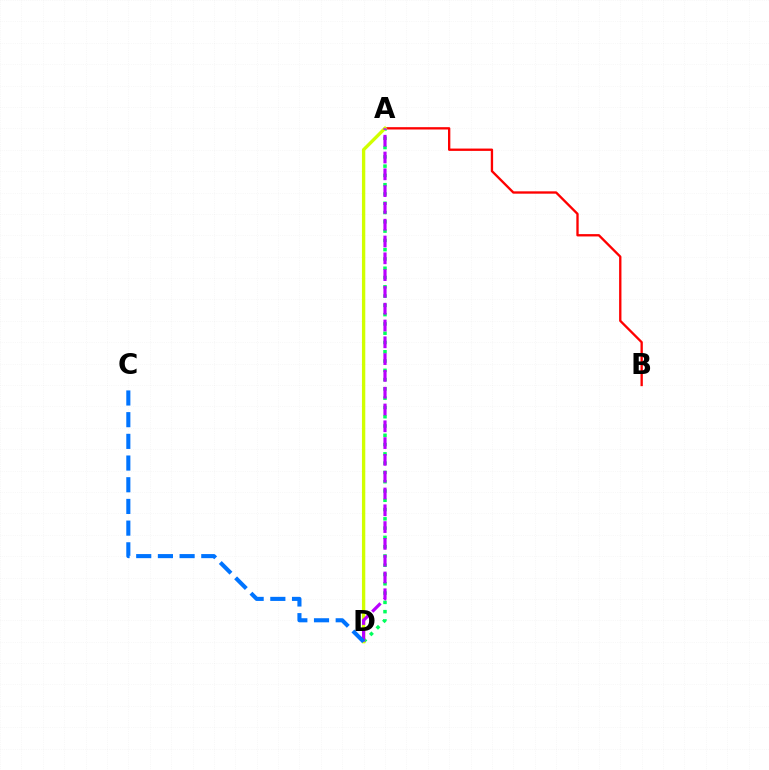{('A', 'B'): [{'color': '#ff0000', 'line_style': 'solid', 'thickness': 1.68}], ('A', 'D'): [{'color': '#00ff5c', 'line_style': 'dotted', 'thickness': 2.52}, {'color': '#d1ff00', 'line_style': 'solid', 'thickness': 2.4}, {'color': '#b900ff', 'line_style': 'dashed', 'thickness': 2.28}], ('C', 'D'): [{'color': '#0074ff', 'line_style': 'dashed', 'thickness': 2.95}]}